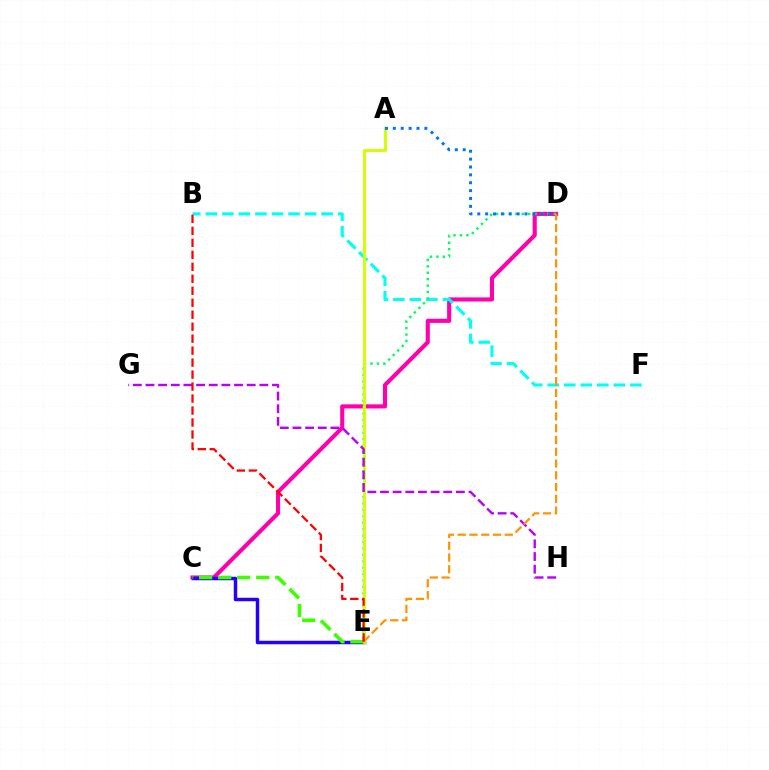{('C', 'D'): [{'color': '#ff00ac', 'line_style': 'solid', 'thickness': 2.95}], ('B', 'F'): [{'color': '#00fff6', 'line_style': 'dashed', 'thickness': 2.25}], ('C', 'E'): [{'color': '#2500ff', 'line_style': 'solid', 'thickness': 2.5}, {'color': '#3dff00', 'line_style': 'dashed', 'thickness': 2.59}], ('D', 'E'): [{'color': '#00ff5c', 'line_style': 'dotted', 'thickness': 1.75}, {'color': '#ff9400', 'line_style': 'dashed', 'thickness': 1.6}], ('A', 'E'): [{'color': '#d1ff00', 'line_style': 'solid', 'thickness': 2.09}], ('G', 'H'): [{'color': '#b900ff', 'line_style': 'dashed', 'thickness': 1.72}], ('A', 'D'): [{'color': '#0074ff', 'line_style': 'dotted', 'thickness': 2.14}], ('B', 'E'): [{'color': '#ff0000', 'line_style': 'dashed', 'thickness': 1.63}]}